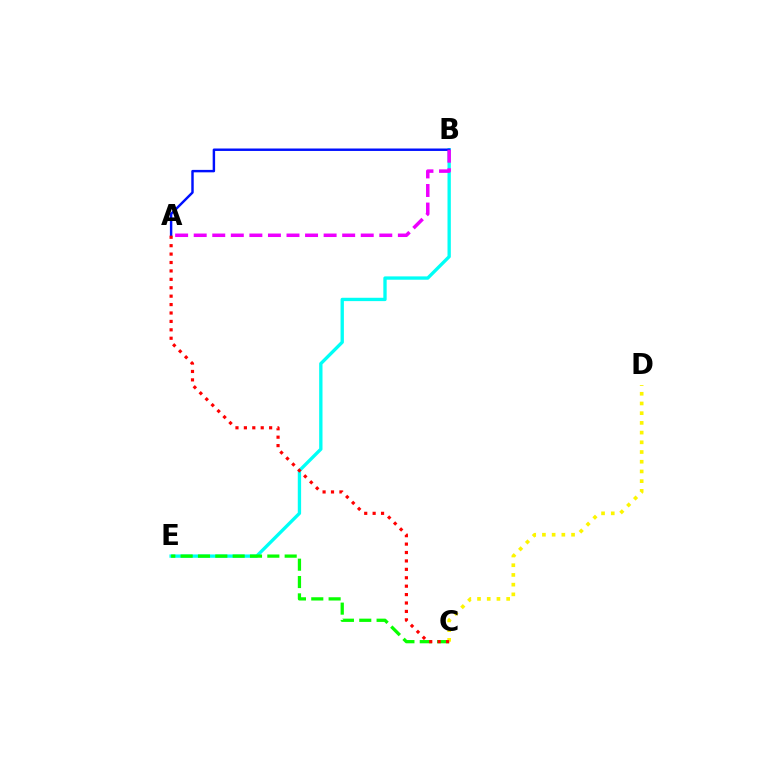{('B', 'E'): [{'color': '#00fff6', 'line_style': 'solid', 'thickness': 2.4}], ('A', 'B'): [{'color': '#0010ff', 'line_style': 'solid', 'thickness': 1.76}, {'color': '#ee00ff', 'line_style': 'dashed', 'thickness': 2.52}], ('C', 'E'): [{'color': '#08ff00', 'line_style': 'dashed', 'thickness': 2.36}], ('C', 'D'): [{'color': '#fcf500', 'line_style': 'dotted', 'thickness': 2.64}], ('A', 'C'): [{'color': '#ff0000', 'line_style': 'dotted', 'thickness': 2.29}]}